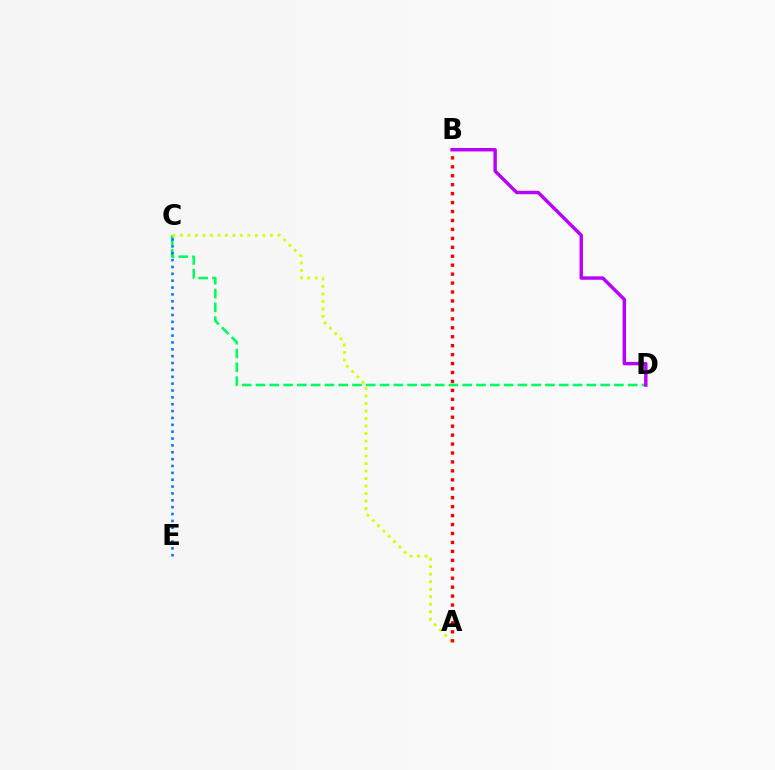{('C', 'D'): [{'color': '#00ff5c', 'line_style': 'dashed', 'thickness': 1.87}], ('A', 'C'): [{'color': '#d1ff00', 'line_style': 'dotted', 'thickness': 2.04}], ('A', 'B'): [{'color': '#ff0000', 'line_style': 'dotted', 'thickness': 2.43}], ('C', 'E'): [{'color': '#0074ff', 'line_style': 'dotted', 'thickness': 1.86}], ('B', 'D'): [{'color': '#b900ff', 'line_style': 'solid', 'thickness': 2.46}]}